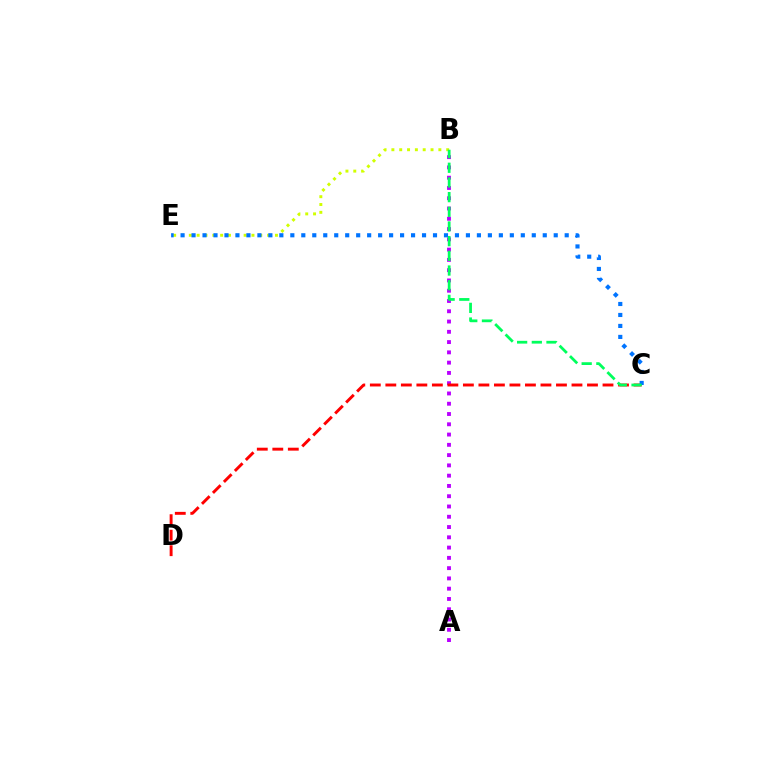{('A', 'B'): [{'color': '#b900ff', 'line_style': 'dotted', 'thickness': 2.79}], ('C', 'D'): [{'color': '#ff0000', 'line_style': 'dashed', 'thickness': 2.11}], ('B', 'E'): [{'color': '#d1ff00', 'line_style': 'dotted', 'thickness': 2.13}], ('C', 'E'): [{'color': '#0074ff', 'line_style': 'dotted', 'thickness': 2.98}], ('B', 'C'): [{'color': '#00ff5c', 'line_style': 'dashed', 'thickness': 1.99}]}